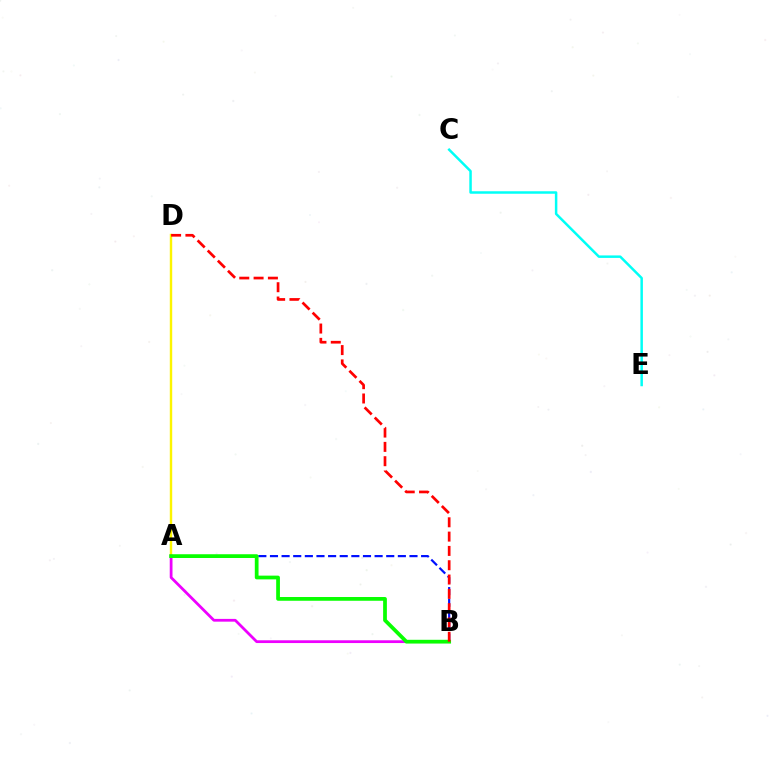{('A', 'D'): [{'color': '#fcf500', 'line_style': 'solid', 'thickness': 1.73}], ('A', 'B'): [{'color': '#ee00ff', 'line_style': 'solid', 'thickness': 1.99}, {'color': '#0010ff', 'line_style': 'dashed', 'thickness': 1.58}, {'color': '#08ff00', 'line_style': 'solid', 'thickness': 2.69}], ('B', 'D'): [{'color': '#ff0000', 'line_style': 'dashed', 'thickness': 1.94}], ('C', 'E'): [{'color': '#00fff6', 'line_style': 'solid', 'thickness': 1.79}]}